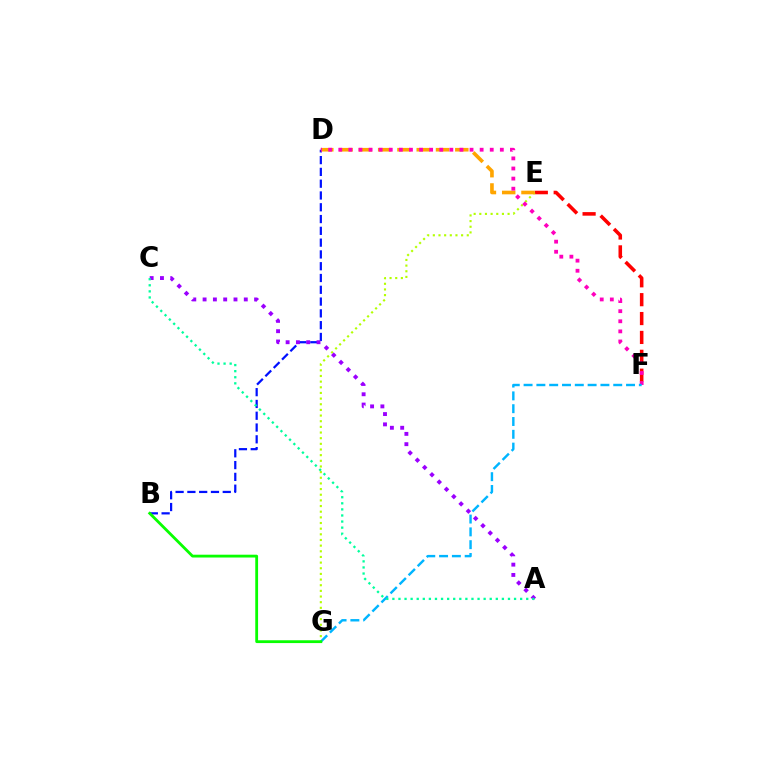{('B', 'D'): [{'color': '#0010ff', 'line_style': 'dashed', 'thickness': 1.6}], ('E', 'F'): [{'color': '#ff0000', 'line_style': 'dashed', 'thickness': 2.57}], ('E', 'G'): [{'color': '#b3ff00', 'line_style': 'dotted', 'thickness': 1.54}], ('D', 'E'): [{'color': '#ffa500', 'line_style': 'dashed', 'thickness': 2.62}], ('D', 'F'): [{'color': '#ff00bd', 'line_style': 'dotted', 'thickness': 2.74}], ('A', 'C'): [{'color': '#9b00ff', 'line_style': 'dotted', 'thickness': 2.8}, {'color': '#00ff9d', 'line_style': 'dotted', 'thickness': 1.65}], ('F', 'G'): [{'color': '#00b5ff', 'line_style': 'dashed', 'thickness': 1.74}], ('B', 'G'): [{'color': '#08ff00', 'line_style': 'solid', 'thickness': 2.03}]}